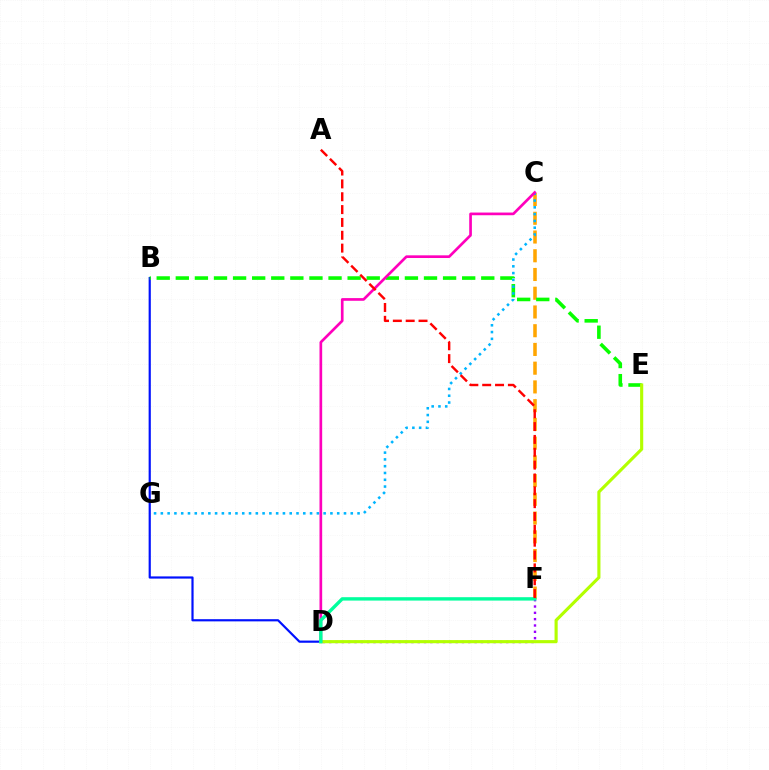{('B', 'D'): [{'color': '#0010ff', 'line_style': 'solid', 'thickness': 1.57}], ('C', 'F'): [{'color': '#ffa500', 'line_style': 'dashed', 'thickness': 2.55}], ('B', 'E'): [{'color': '#08ff00', 'line_style': 'dashed', 'thickness': 2.59}], ('D', 'F'): [{'color': '#9b00ff', 'line_style': 'dotted', 'thickness': 1.72}, {'color': '#00ff9d', 'line_style': 'solid', 'thickness': 2.44}], ('D', 'E'): [{'color': '#b3ff00', 'line_style': 'solid', 'thickness': 2.25}], ('C', 'G'): [{'color': '#00b5ff', 'line_style': 'dotted', 'thickness': 1.84}], ('C', 'D'): [{'color': '#ff00bd', 'line_style': 'solid', 'thickness': 1.93}], ('A', 'F'): [{'color': '#ff0000', 'line_style': 'dashed', 'thickness': 1.75}]}